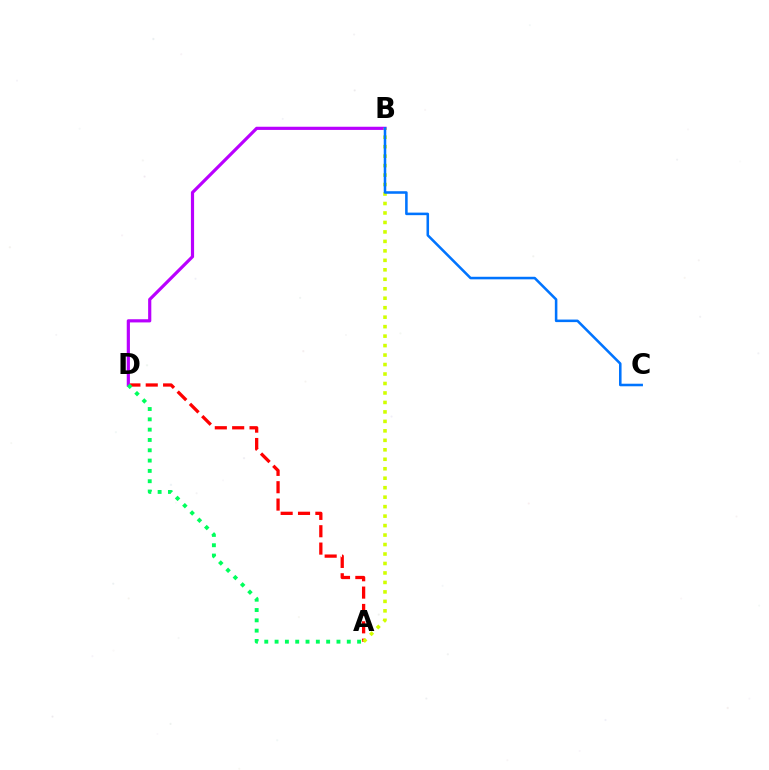{('A', 'D'): [{'color': '#ff0000', 'line_style': 'dashed', 'thickness': 2.36}, {'color': '#00ff5c', 'line_style': 'dotted', 'thickness': 2.8}], ('B', 'D'): [{'color': '#b900ff', 'line_style': 'solid', 'thickness': 2.29}], ('A', 'B'): [{'color': '#d1ff00', 'line_style': 'dotted', 'thickness': 2.57}], ('B', 'C'): [{'color': '#0074ff', 'line_style': 'solid', 'thickness': 1.84}]}